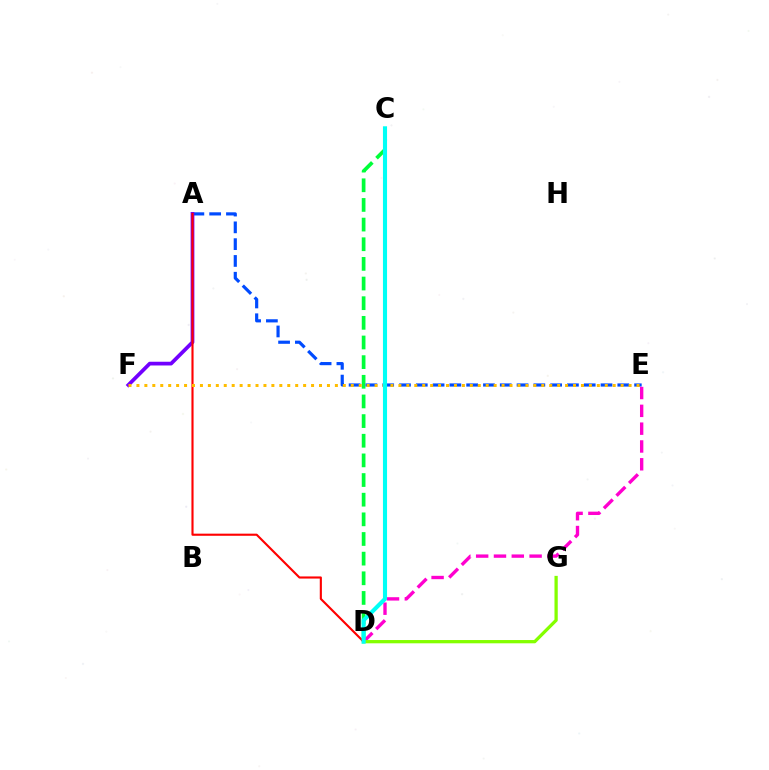{('C', 'D'): [{'color': '#00ff39', 'line_style': 'dashed', 'thickness': 2.67}, {'color': '#00fff6', 'line_style': 'solid', 'thickness': 2.95}], ('A', 'E'): [{'color': '#004bff', 'line_style': 'dashed', 'thickness': 2.28}], ('D', 'E'): [{'color': '#ff00cf', 'line_style': 'dashed', 'thickness': 2.42}], ('A', 'F'): [{'color': '#7200ff', 'line_style': 'solid', 'thickness': 2.69}], ('A', 'D'): [{'color': '#ff0000', 'line_style': 'solid', 'thickness': 1.53}], ('E', 'F'): [{'color': '#ffbd00', 'line_style': 'dotted', 'thickness': 2.16}], ('D', 'G'): [{'color': '#84ff00', 'line_style': 'solid', 'thickness': 2.35}]}